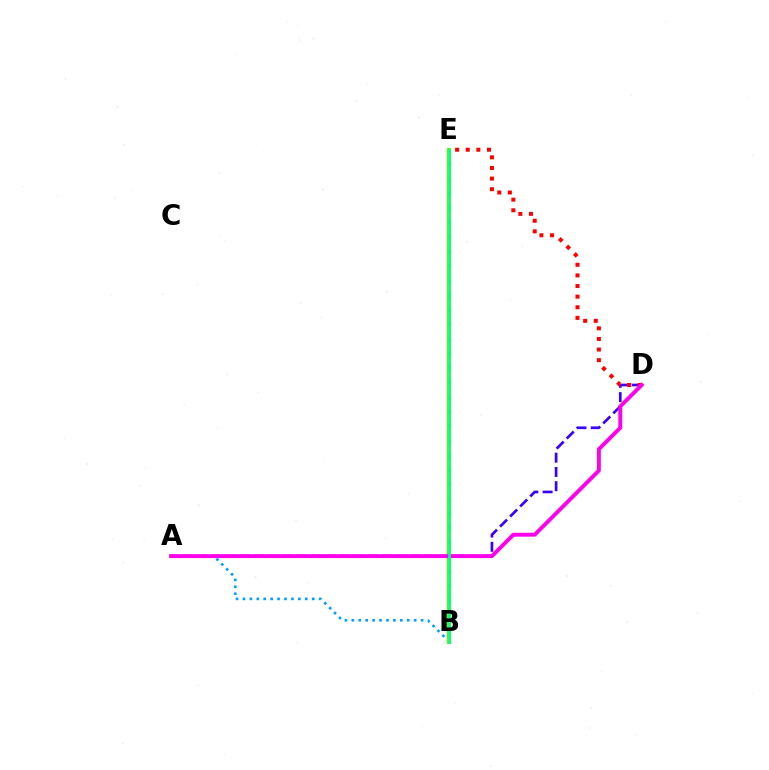{('A', 'D'): [{'color': '#3700ff', 'line_style': 'dashed', 'thickness': 1.94}, {'color': '#ff00ed', 'line_style': 'solid', 'thickness': 2.81}], ('A', 'B'): [{'color': '#009eff', 'line_style': 'dotted', 'thickness': 1.88}], ('B', 'E'): [{'color': '#4fff00', 'line_style': 'solid', 'thickness': 2.91}, {'color': '#ffd500', 'line_style': 'dashed', 'thickness': 1.98}, {'color': '#00ff86', 'line_style': 'solid', 'thickness': 1.94}], ('D', 'E'): [{'color': '#ff0000', 'line_style': 'dotted', 'thickness': 2.88}]}